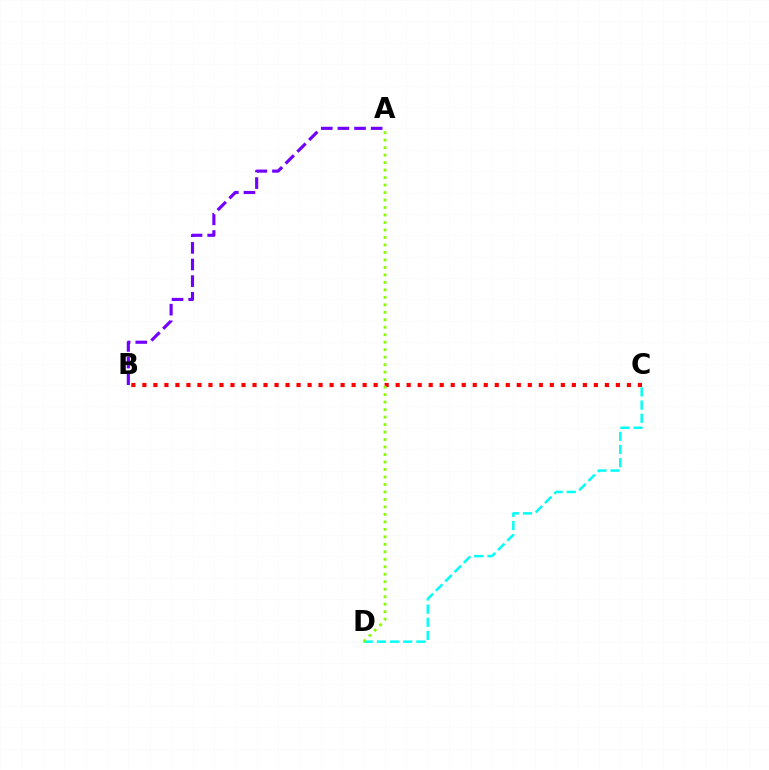{('A', 'B'): [{'color': '#7200ff', 'line_style': 'dashed', 'thickness': 2.26}], ('B', 'C'): [{'color': '#ff0000', 'line_style': 'dotted', 'thickness': 2.99}], ('C', 'D'): [{'color': '#00fff6', 'line_style': 'dashed', 'thickness': 1.79}], ('A', 'D'): [{'color': '#84ff00', 'line_style': 'dotted', 'thickness': 2.03}]}